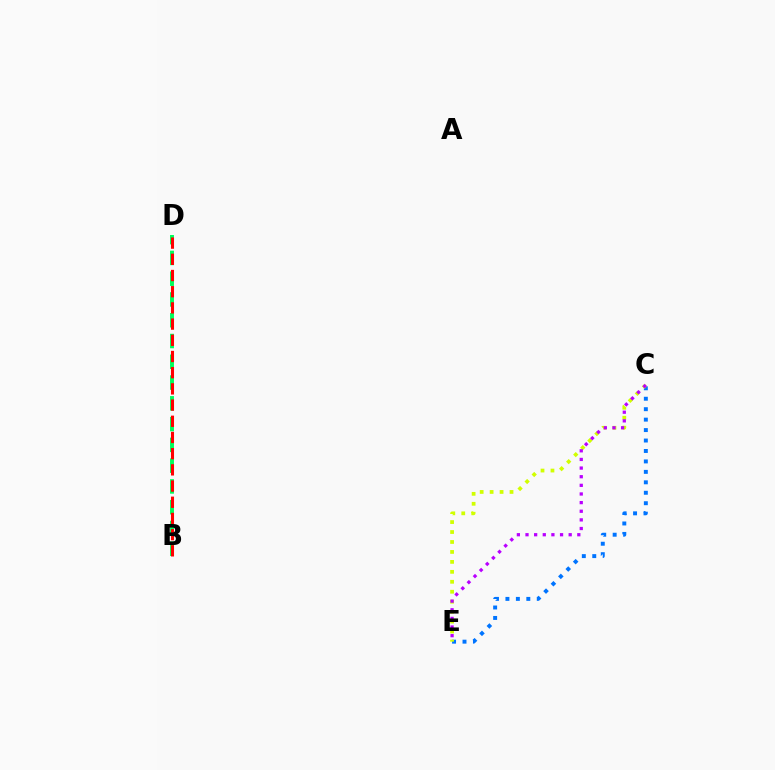{('C', 'E'): [{'color': '#0074ff', 'line_style': 'dotted', 'thickness': 2.84}, {'color': '#d1ff00', 'line_style': 'dotted', 'thickness': 2.7}, {'color': '#b900ff', 'line_style': 'dotted', 'thickness': 2.35}], ('B', 'D'): [{'color': '#00ff5c', 'line_style': 'dashed', 'thickness': 2.82}, {'color': '#ff0000', 'line_style': 'dashed', 'thickness': 2.2}]}